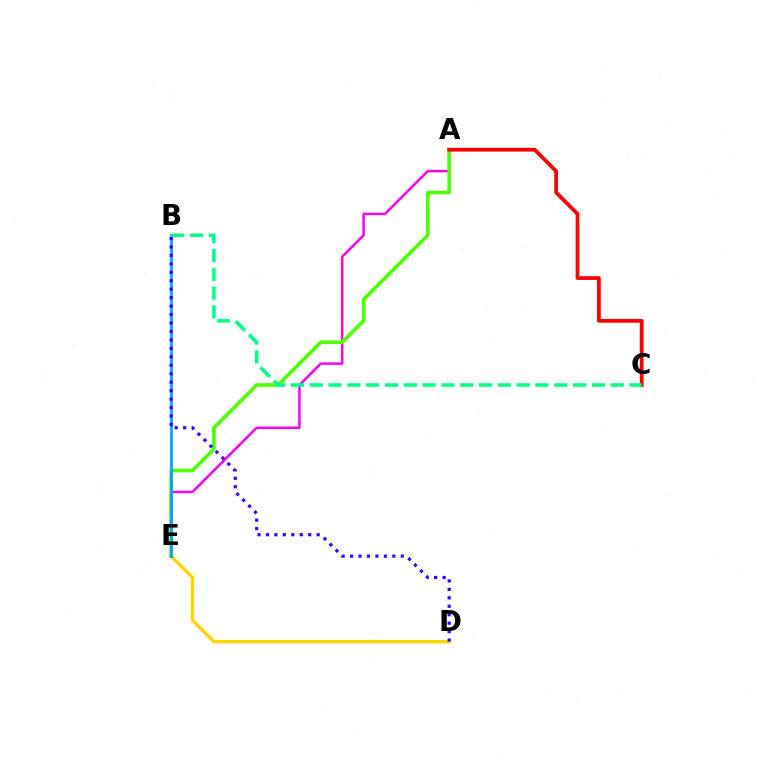{('A', 'E'): [{'color': '#ff00ed', 'line_style': 'solid', 'thickness': 1.78}, {'color': '#4fff00', 'line_style': 'solid', 'thickness': 2.59}], ('D', 'E'): [{'color': '#ffd500', 'line_style': 'solid', 'thickness': 2.46}], ('A', 'C'): [{'color': '#ff0000', 'line_style': 'solid', 'thickness': 2.71}], ('B', 'E'): [{'color': '#009eff', 'line_style': 'solid', 'thickness': 1.95}], ('B', 'D'): [{'color': '#3700ff', 'line_style': 'dotted', 'thickness': 2.3}], ('B', 'C'): [{'color': '#00ff86', 'line_style': 'dashed', 'thickness': 2.55}]}